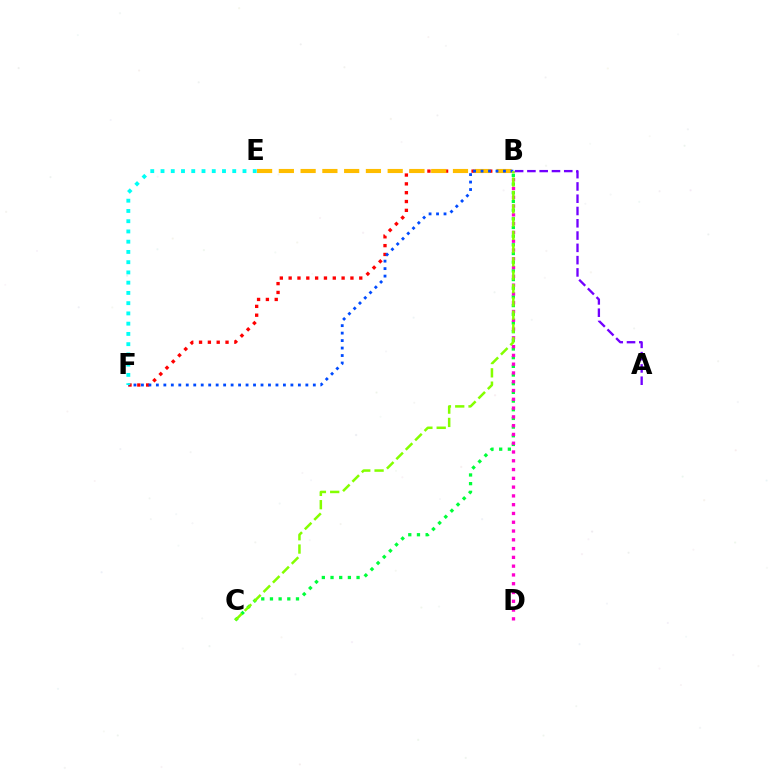{('B', 'F'): [{'color': '#ff0000', 'line_style': 'dotted', 'thickness': 2.4}, {'color': '#004bff', 'line_style': 'dotted', 'thickness': 2.03}], ('B', 'E'): [{'color': '#ffbd00', 'line_style': 'dashed', 'thickness': 2.96}], ('B', 'C'): [{'color': '#00ff39', 'line_style': 'dotted', 'thickness': 2.36}, {'color': '#84ff00', 'line_style': 'dashed', 'thickness': 1.81}], ('E', 'F'): [{'color': '#00fff6', 'line_style': 'dotted', 'thickness': 2.78}], ('B', 'D'): [{'color': '#ff00cf', 'line_style': 'dotted', 'thickness': 2.39}], ('A', 'B'): [{'color': '#7200ff', 'line_style': 'dashed', 'thickness': 1.67}]}